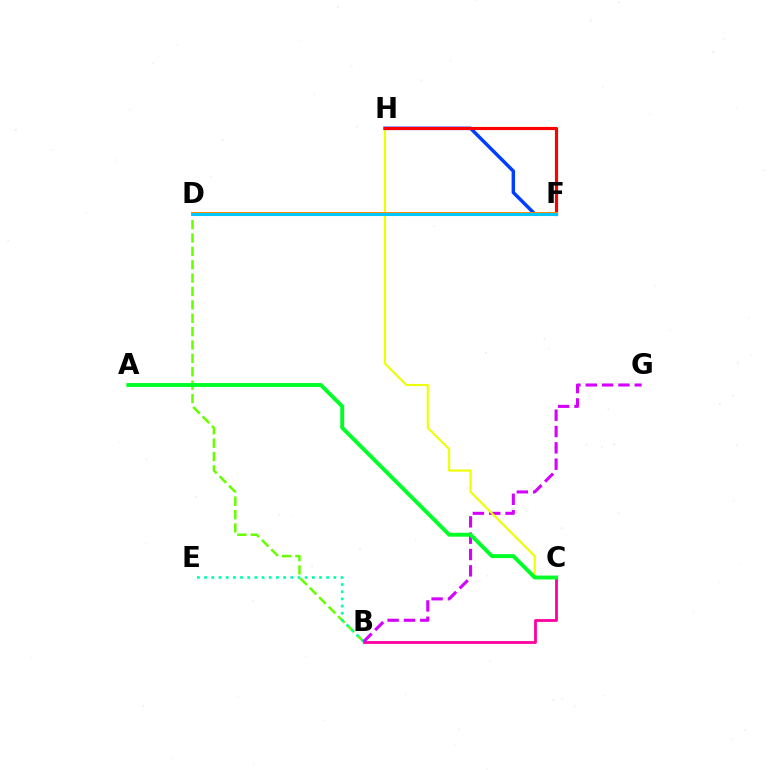{('B', 'C'): [{'color': '#ff00a0', 'line_style': 'solid', 'thickness': 2.01}], ('B', 'D'): [{'color': '#66ff00', 'line_style': 'dashed', 'thickness': 1.82}], ('F', 'H'): [{'color': '#003fff', 'line_style': 'solid', 'thickness': 2.49}, {'color': '#ff0000', 'line_style': 'solid', 'thickness': 2.28}], ('B', 'E'): [{'color': '#00ffaf', 'line_style': 'dotted', 'thickness': 1.95}], ('B', 'G'): [{'color': '#d600ff', 'line_style': 'dashed', 'thickness': 2.22}], ('C', 'H'): [{'color': '#eeff00', 'line_style': 'solid', 'thickness': 1.52}], ('D', 'F'): [{'color': '#4f00ff', 'line_style': 'solid', 'thickness': 2.07}, {'color': '#ff8800', 'line_style': 'solid', 'thickness': 2.85}, {'color': '#00c7ff', 'line_style': 'solid', 'thickness': 2.2}], ('A', 'C'): [{'color': '#00ff27', 'line_style': 'solid', 'thickness': 2.82}]}